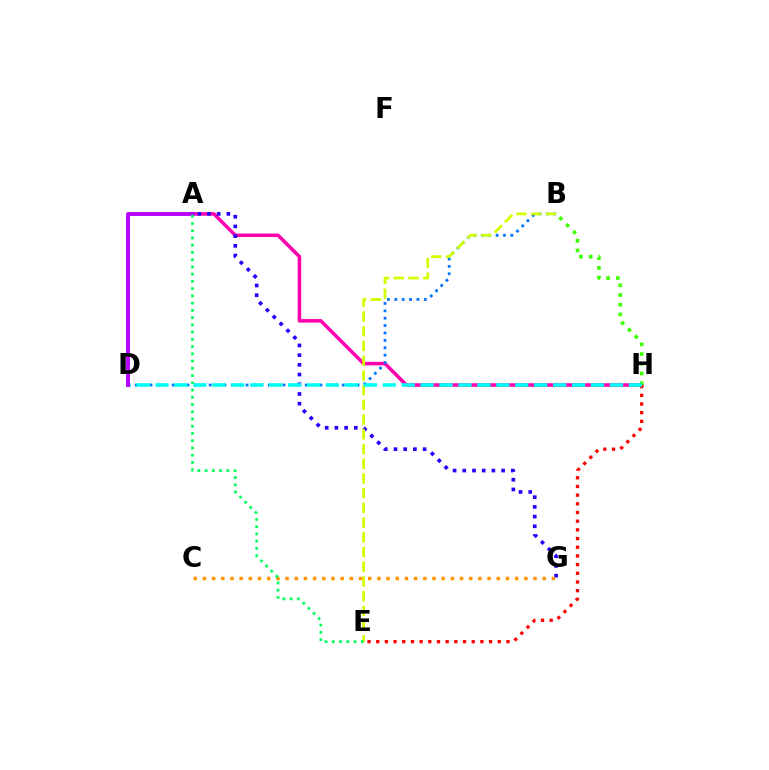{('A', 'H'): [{'color': '#ff00ac', 'line_style': 'solid', 'thickness': 2.54}], ('A', 'G'): [{'color': '#2500ff', 'line_style': 'dotted', 'thickness': 2.64}], ('B', 'D'): [{'color': '#0074ff', 'line_style': 'dotted', 'thickness': 2.01}], ('E', 'H'): [{'color': '#ff0000', 'line_style': 'dotted', 'thickness': 2.36}], ('B', 'H'): [{'color': '#3dff00', 'line_style': 'dotted', 'thickness': 2.64}], ('B', 'E'): [{'color': '#d1ff00', 'line_style': 'dashed', 'thickness': 2.0}], ('C', 'G'): [{'color': '#ff9400', 'line_style': 'dotted', 'thickness': 2.5}], ('D', 'H'): [{'color': '#00fff6', 'line_style': 'dashed', 'thickness': 2.57}], ('A', 'D'): [{'color': '#b900ff', 'line_style': 'solid', 'thickness': 2.81}], ('A', 'E'): [{'color': '#00ff5c', 'line_style': 'dotted', 'thickness': 1.97}]}